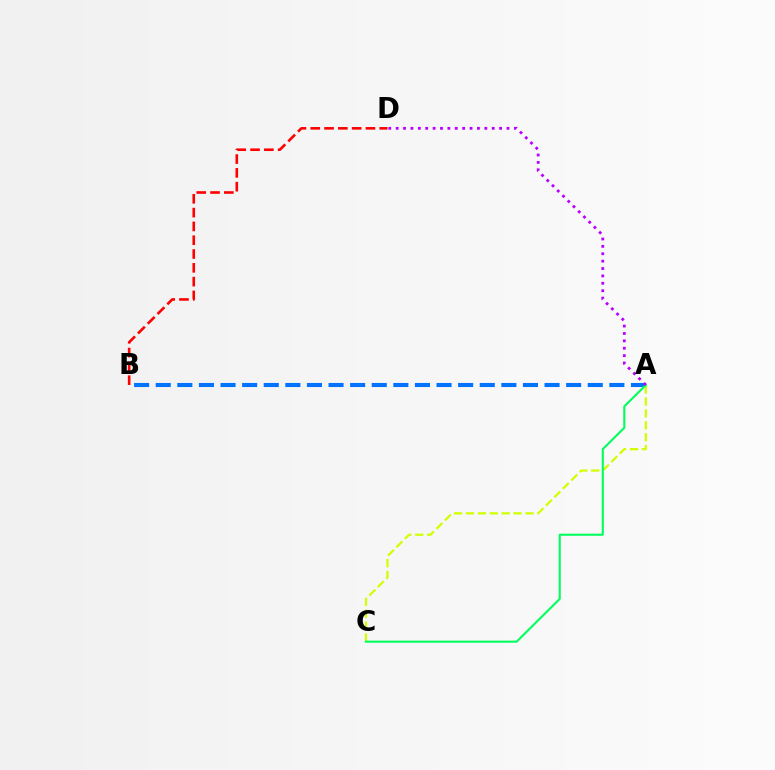{('A', 'B'): [{'color': '#0074ff', 'line_style': 'dashed', 'thickness': 2.93}], ('B', 'D'): [{'color': '#ff0000', 'line_style': 'dashed', 'thickness': 1.87}], ('A', 'C'): [{'color': '#d1ff00', 'line_style': 'dashed', 'thickness': 1.62}, {'color': '#00ff5c', 'line_style': 'solid', 'thickness': 1.51}], ('A', 'D'): [{'color': '#b900ff', 'line_style': 'dotted', 'thickness': 2.01}]}